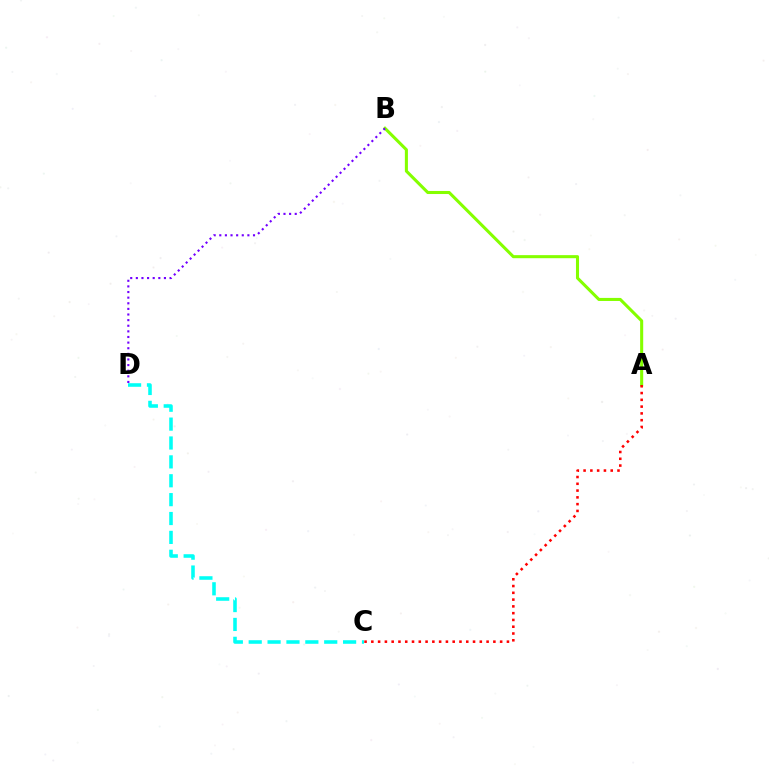{('A', 'B'): [{'color': '#84ff00', 'line_style': 'solid', 'thickness': 2.2}], ('B', 'D'): [{'color': '#7200ff', 'line_style': 'dotted', 'thickness': 1.53}], ('C', 'D'): [{'color': '#00fff6', 'line_style': 'dashed', 'thickness': 2.56}], ('A', 'C'): [{'color': '#ff0000', 'line_style': 'dotted', 'thickness': 1.84}]}